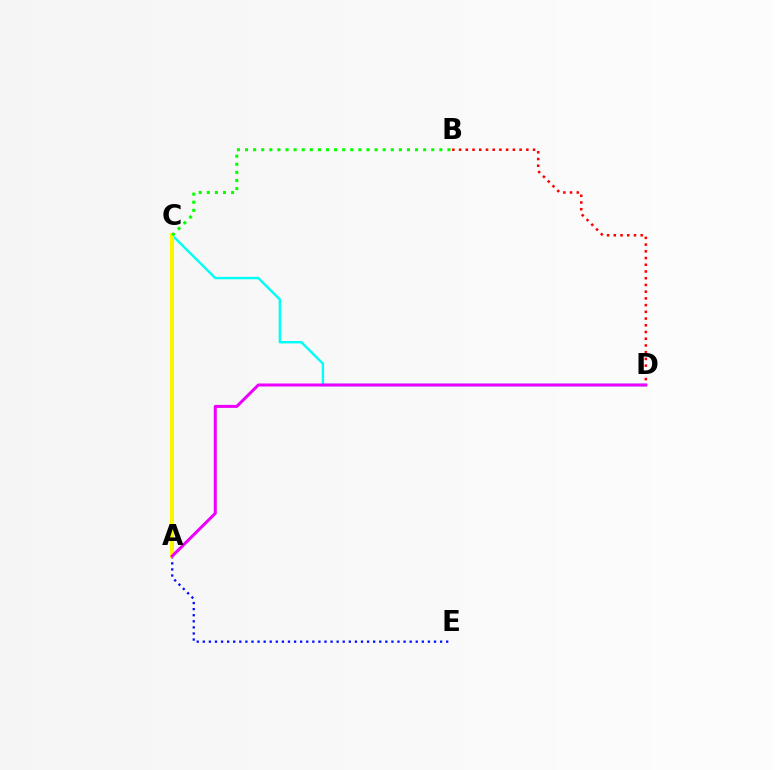{('A', 'E'): [{'color': '#0010ff', 'line_style': 'dotted', 'thickness': 1.65}], ('C', 'D'): [{'color': '#00fff6', 'line_style': 'solid', 'thickness': 1.75}], ('B', 'D'): [{'color': '#ff0000', 'line_style': 'dotted', 'thickness': 1.83}], ('A', 'C'): [{'color': '#fcf500', 'line_style': 'solid', 'thickness': 2.92}], ('A', 'D'): [{'color': '#ee00ff', 'line_style': 'solid', 'thickness': 2.17}], ('B', 'C'): [{'color': '#08ff00', 'line_style': 'dotted', 'thickness': 2.2}]}